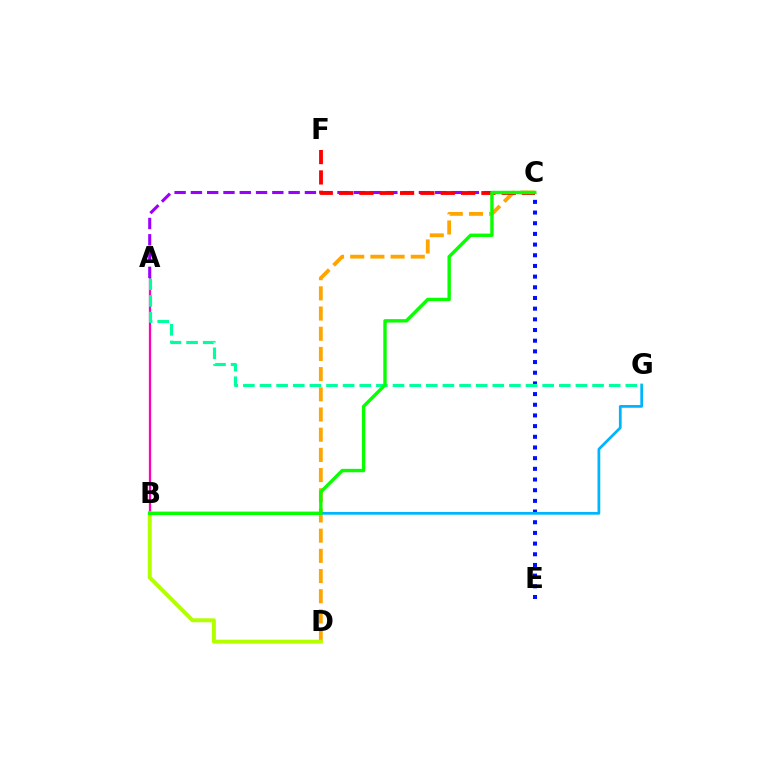{('C', 'E'): [{'color': '#0010ff', 'line_style': 'dotted', 'thickness': 2.9}], ('A', 'B'): [{'color': '#ff00bd', 'line_style': 'solid', 'thickness': 1.63}], ('C', 'D'): [{'color': '#ffa500', 'line_style': 'dashed', 'thickness': 2.74}], ('B', 'D'): [{'color': '#b3ff00', 'line_style': 'solid', 'thickness': 2.85}], ('A', 'C'): [{'color': '#9b00ff', 'line_style': 'dashed', 'thickness': 2.21}], ('B', 'G'): [{'color': '#00b5ff', 'line_style': 'solid', 'thickness': 1.97}], ('C', 'F'): [{'color': '#ff0000', 'line_style': 'dashed', 'thickness': 2.76}], ('A', 'G'): [{'color': '#00ff9d', 'line_style': 'dashed', 'thickness': 2.26}], ('B', 'C'): [{'color': '#08ff00', 'line_style': 'solid', 'thickness': 2.44}]}